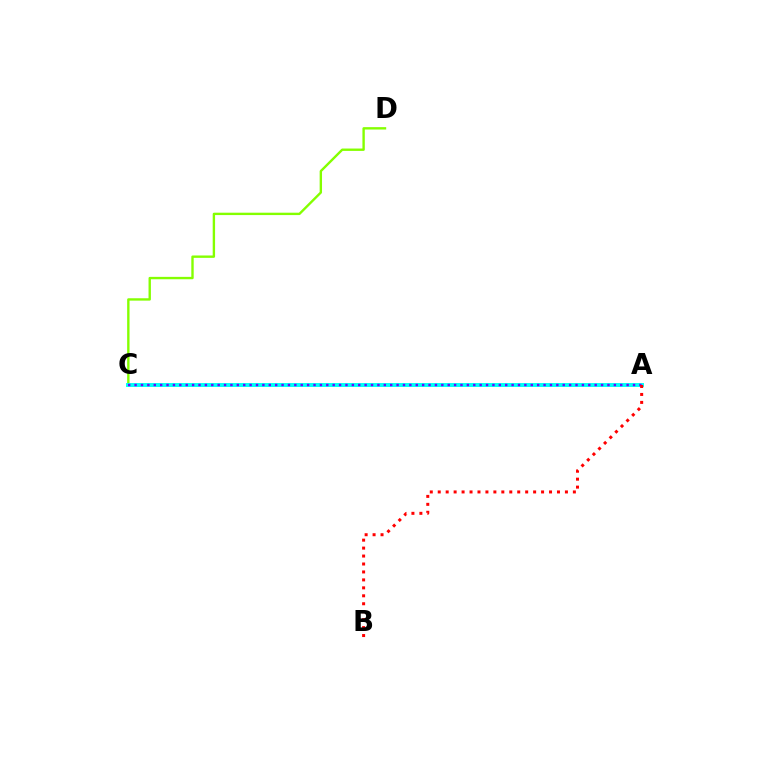{('C', 'D'): [{'color': '#84ff00', 'line_style': 'solid', 'thickness': 1.71}], ('A', 'C'): [{'color': '#00fff6', 'line_style': 'solid', 'thickness': 2.84}, {'color': '#7200ff', 'line_style': 'dotted', 'thickness': 1.74}], ('A', 'B'): [{'color': '#ff0000', 'line_style': 'dotted', 'thickness': 2.16}]}